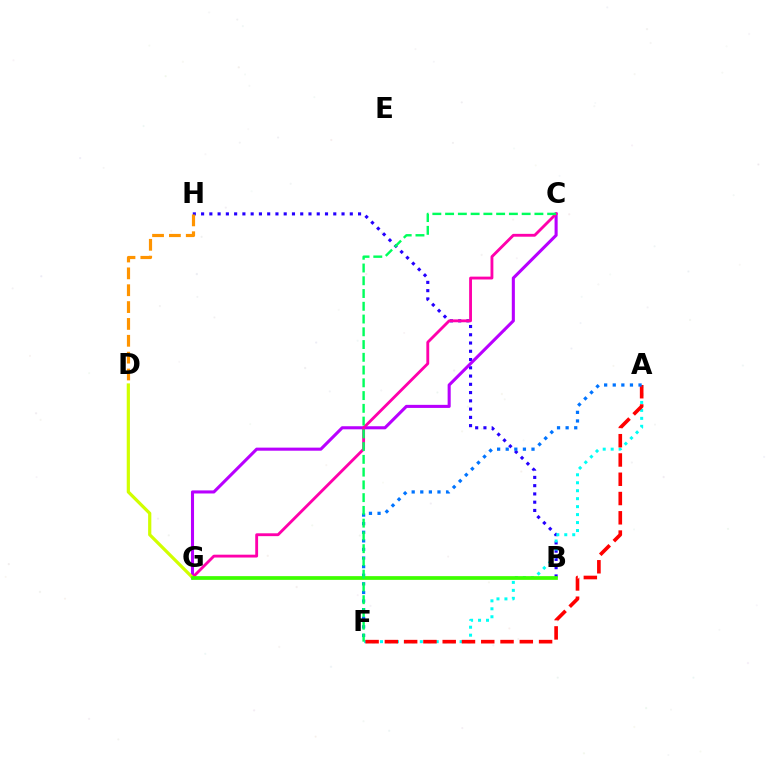{('B', 'H'): [{'color': '#2500ff', 'line_style': 'dotted', 'thickness': 2.24}], ('D', 'H'): [{'color': '#ff9400', 'line_style': 'dashed', 'thickness': 2.29}], ('A', 'F'): [{'color': '#00fff6', 'line_style': 'dotted', 'thickness': 2.16}, {'color': '#ff0000', 'line_style': 'dashed', 'thickness': 2.62}, {'color': '#0074ff', 'line_style': 'dotted', 'thickness': 2.34}], ('C', 'G'): [{'color': '#b900ff', 'line_style': 'solid', 'thickness': 2.22}, {'color': '#ff00ac', 'line_style': 'solid', 'thickness': 2.05}], ('D', 'G'): [{'color': '#d1ff00', 'line_style': 'solid', 'thickness': 2.31}], ('B', 'G'): [{'color': '#3dff00', 'line_style': 'solid', 'thickness': 2.68}], ('C', 'F'): [{'color': '#00ff5c', 'line_style': 'dashed', 'thickness': 1.73}]}